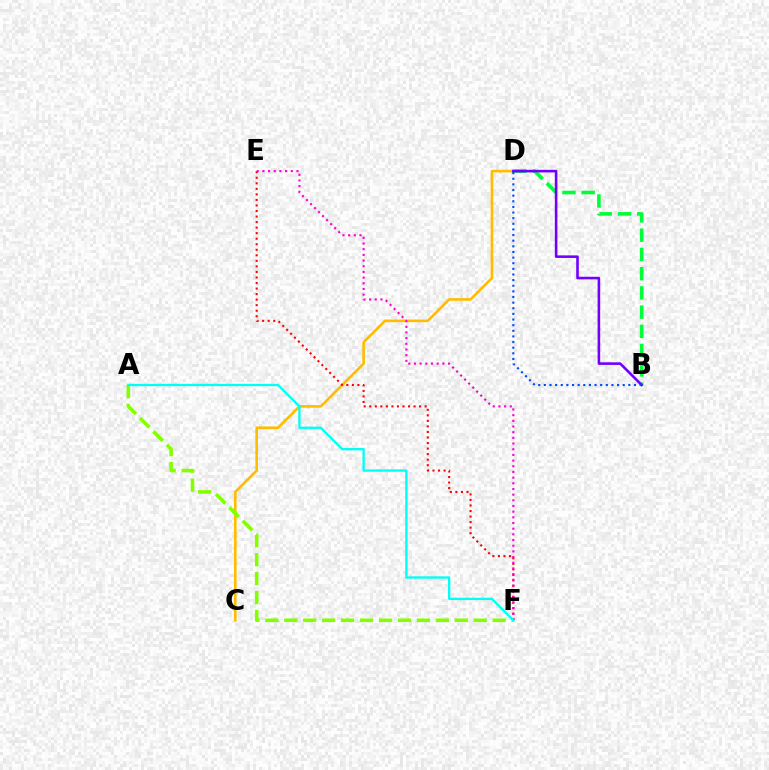{('B', 'D'): [{'color': '#00ff39', 'line_style': 'dashed', 'thickness': 2.61}, {'color': '#7200ff', 'line_style': 'solid', 'thickness': 1.86}, {'color': '#004bff', 'line_style': 'dotted', 'thickness': 1.53}], ('C', 'D'): [{'color': '#ffbd00', 'line_style': 'solid', 'thickness': 1.89}], ('E', 'F'): [{'color': '#ff0000', 'line_style': 'dotted', 'thickness': 1.5}, {'color': '#ff00cf', 'line_style': 'dotted', 'thickness': 1.54}], ('A', 'F'): [{'color': '#84ff00', 'line_style': 'dashed', 'thickness': 2.57}, {'color': '#00fff6', 'line_style': 'solid', 'thickness': 1.67}]}